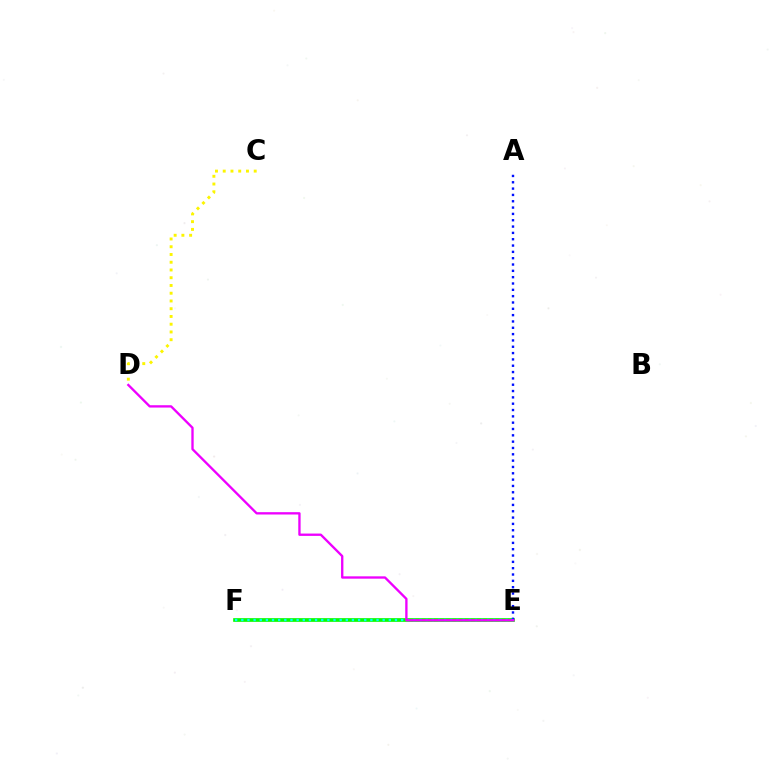{('E', 'F'): [{'color': '#ff0000', 'line_style': 'solid', 'thickness': 1.62}, {'color': '#08ff00', 'line_style': 'solid', 'thickness': 2.64}, {'color': '#00fff6', 'line_style': 'dotted', 'thickness': 1.67}], ('A', 'E'): [{'color': '#0010ff', 'line_style': 'dotted', 'thickness': 1.72}], ('C', 'D'): [{'color': '#fcf500', 'line_style': 'dotted', 'thickness': 2.1}], ('D', 'E'): [{'color': '#ee00ff', 'line_style': 'solid', 'thickness': 1.68}]}